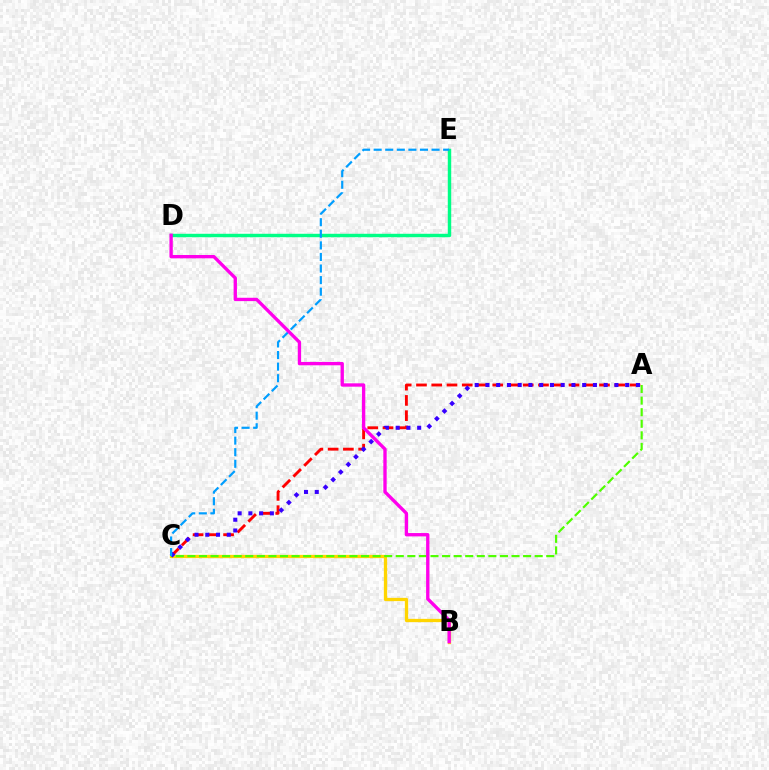{('A', 'C'): [{'color': '#ff0000', 'line_style': 'dashed', 'thickness': 2.07}, {'color': '#4fff00', 'line_style': 'dashed', 'thickness': 1.57}, {'color': '#3700ff', 'line_style': 'dotted', 'thickness': 2.92}], ('B', 'C'): [{'color': '#ffd500', 'line_style': 'solid', 'thickness': 2.37}], ('D', 'E'): [{'color': '#00ff86', 'line_style': 'solid', 'thickness': 2.47}], ('C', 'E'): [{'color': '#009eff', 'line_style': 'dashed', 'thickness': 1.57}], ('B', 'D'): [{'color': '#ff00ed', 'line_style': 'solid', 'thickness': 2.41}]}